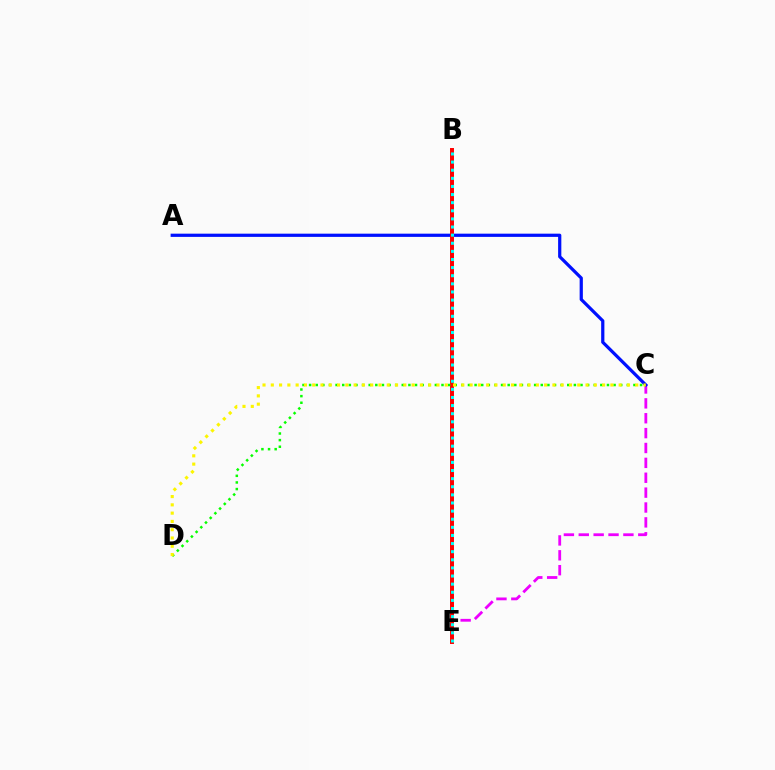{('C', 'E'): [{'color': '#ee00ff', 'line_style': 'dashed', 'thickness': 2.02}], ('A', 'C'): [{'color': '#0010ff', 'line_style': 'solid', 'thickness': 2.32}], ('B', 'E'): [{'color': '#ff0000', 'line_style': 'solid', 'thickness': 2.85}, {'color': '#00fff6', 'line_style': 'dotted', 'thickness': 2.21}], ('C', 'D'): [{'color': '#08ff00', 'line_style': 'dotted', 'thickness': 1.8}, {'color': '#fcf500', 'line_style': 'dotted', 'thickness': 2.25}]}